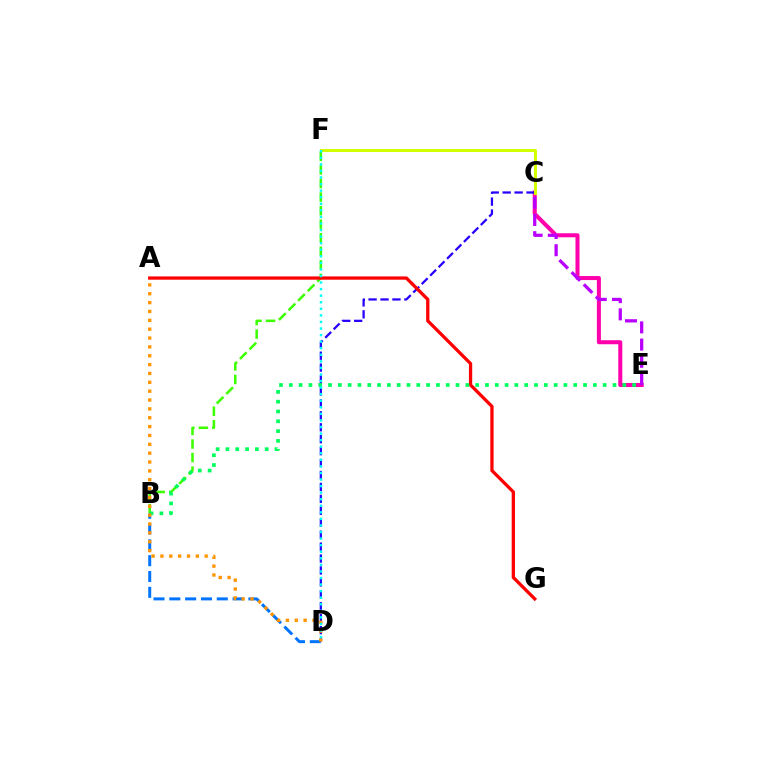{('C', 'E'): [{'color': '#ff00ac', 'line_style': 'solid', 'thickness': 2.9}, {'color': '#b900ff', 'line_style': 'dashed', 'thickness': 2.34}], ('B', 'F'): [{'color': '#3dff00', 'line_style': 'dashed', 'thickness': 1.84}], ('C', 'D'): [{'color': '#2500ff', 'line_style': 'dashed', 'thickness': 1.62}], ('A', 'G'): [{'color': '#ff0000', 'line_style': 'solid', 'thickness': 2.37}], ('C', 'F'): [{'color': '#d1ff00', 'line_style': 'solid', 'thickness': 2.17}], ('B', 'D'): [{'color': '#0074ff', 'line_style': 'dashed', 'thickness': 2.15}], ('B', 'E'): [{'color': '#00ff5c', 'line_style': 'dotted', 'thickness': 2.66}], ('A', 'D'): [{'color': '#ff9400', 'line_style': 'dotted', 'thickness': 2.41}], ('D', 'F'): [{'color': '#00fff6', 'line_style': 'dotted', 'thickness': 1.78}]}